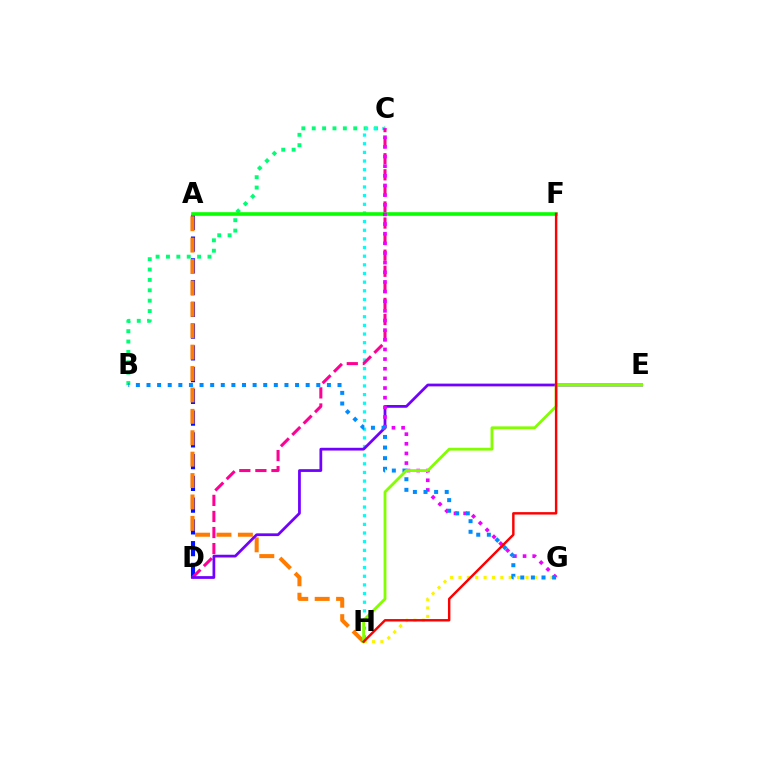{('A', 'D'): [{'color': '#0010ff', 'line_style': 'dashed', 'thickness': 2.96}], ('B', 'C'): [{'color': '#00ff74', 'line_style': 'dotted', 'thickness': 2.82}], ('C', 'H'): [{'color': '#00fff6', 'line_style': 'dotted', 'thickness': 2.35}], ('A', 'H'): [{'color': '#ff7c00', 'line_style': 'dashed', 'thickness': 2.91}], ('C', 'D'): [{'color': '#ff0094', 'line_style': 'dashed', 'thickness': 2.18}], ('A', 'F'): [{'color': '#08ff00', 'line_style': 'solid', 'thickness': 2.61}], ('G', 'H'): [{'color': '#fcf500', 'line_style': 'dotted', 'thickness': 2.27}], ('D', 'E'): [{'color': '#7200ff', 'line_style': 'solid', 'thickness': 1.98}], ('C', 'G'): [{'color': '#ee00ff', 'line_style': 'dotted', 'thickness': 2.62}], ('B', 'G'): [{'color': '#008cff', 'line_style': 'dotted', 'thickness': 2.88}], ('E', 'H'): [{'color': '#84ff00', 'line_style': 'solid', 'thickness': 2.03}], ('F', 'H'): [{'color': '#ff0000', 'line_style': 'solid', 'thickness': 1.75}]}